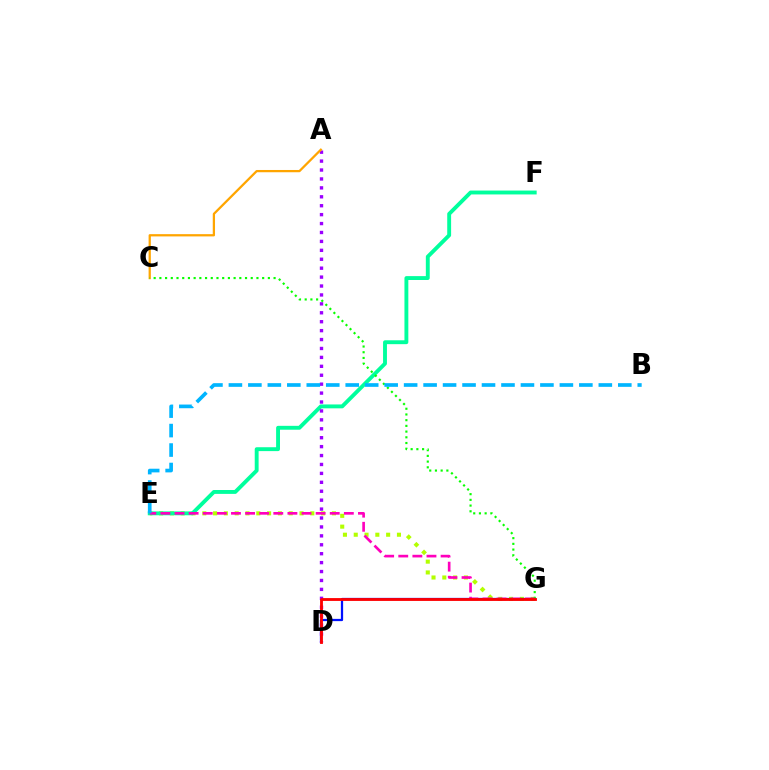{('E', 'G'): [{'color': '#b3ff00', 'line_style': 'dotted', 'thickness': 2.94}, {'color': '#ff00bd', 'line_style': 'dashed', 'thickness': 1.92}], ('D', 'G'): [{'color': '#0010ff', 'line_style': 'solid', 'thickness': 1.62}, {'color': '#ff0000', 'line_style': 'solid', 'thickness': 2.04}], ('E', 'F'): [{'color': '#00ff9d', 'line_style': 'solid', 'thickness': 2.8}], ('A', 'D'): [{'color': '#9b00ff', 'line_style': 'dotted', 'thickness': 2.42}], ('A', 'C'): [{'color': '#ffa500', 'line_style': 'solid', 'thickness': 1.63}], ('C', 'G'): [{'color': '#08ff00', 'line_style': 'dotted', 'thickness': 1.55}], ('B', 'E'): [{'color': '#00b5ff', 'line_style': 'dashed', 'thickness': 2.64}]}